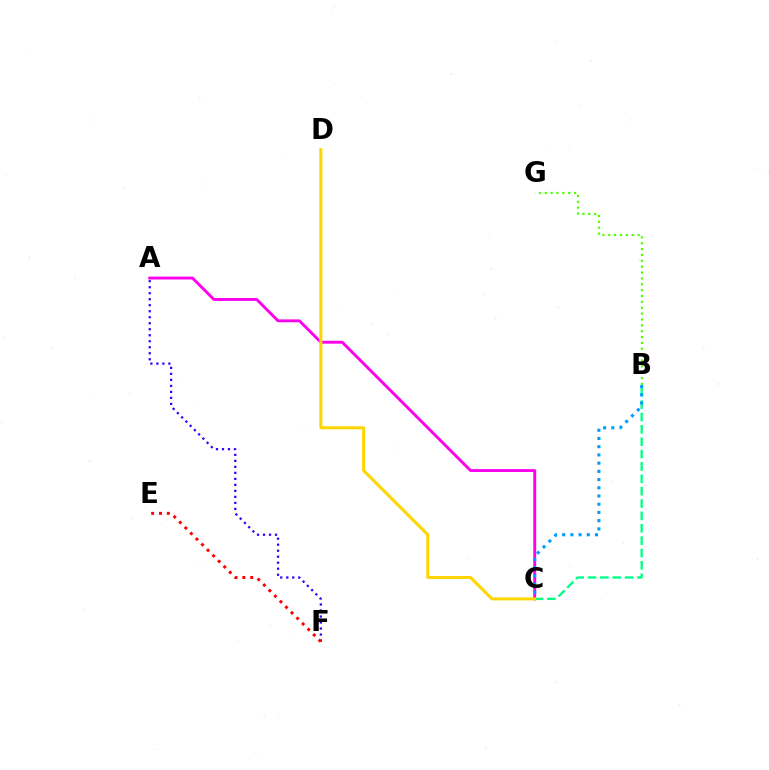{('A', 'C'): [{'color': '#ff00ed', 'line_style': 'solid', 'thickness': 2.08}], ('A', 'F'): [{'color': '#3700ff', 'line_style': 'dotted', 'thickness': 1.63}], ('B', 'C'): [{'color': '#00ff86', 'line_style': 'dashed', 'thickness': 1.68}, {'color': '#009eff', 'line_style': 'dotted', 'thickness': 2.23}], ('B', 'G'): [{'color': '#4fff00', 'line_style': 'dotted', 'thickness': 1.59}], ('C', 'D'): [{'color': '#ffd500', 'line_style': 'solid', 'thickness': 2.18}], ('E', 'F'): [{'color': '#ff0000', 'line_style': 'dotted', 'thickness': 2.13}]}